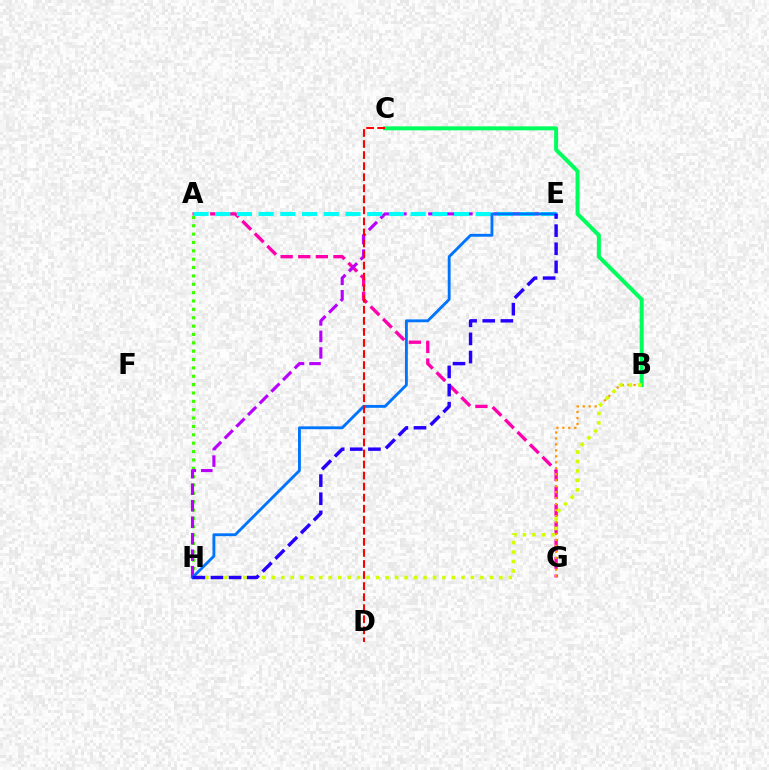{('B', 'C'): [{'color': '#00ff5c', 'line_style': 'solid', 'thickness': 2.87}], ('A', 'G'): [{'color': '#ff00ac', 'line_style': 'dashed', 'thickness': 2.39}], ('A', 'H'): [{'color': '#3dff00', 'line_style': 'dotted', 'thickness': 2.27}], ('E', 'H'): [{'color': '#b900ff', 'line_style': 'dashed', 'thickness': 2.24}, {'color': '#0074ff', 'line_style': 'solid', 'thickness': 2.05}, {'color': '#2500ff', 'line_style': 'dashed', 'thickness': 2.46}], ('A', 'E'): [{'color': '#00fff6', 'line_style': 'dashed', 'thickness': 2.95}], ('B', 'G'): [{'color': '#ff9400', 'line_style': 'dotted', 'thickness': 1.62}], ('B', 'H'): [{'color': '#d1ff00', 'line_style': 'dotted', 'thickness': 2.58}], ('C', 'D'): [{'color': '#ff0000', 'line_style': 'dashed', 'thickness': 1.5}]}